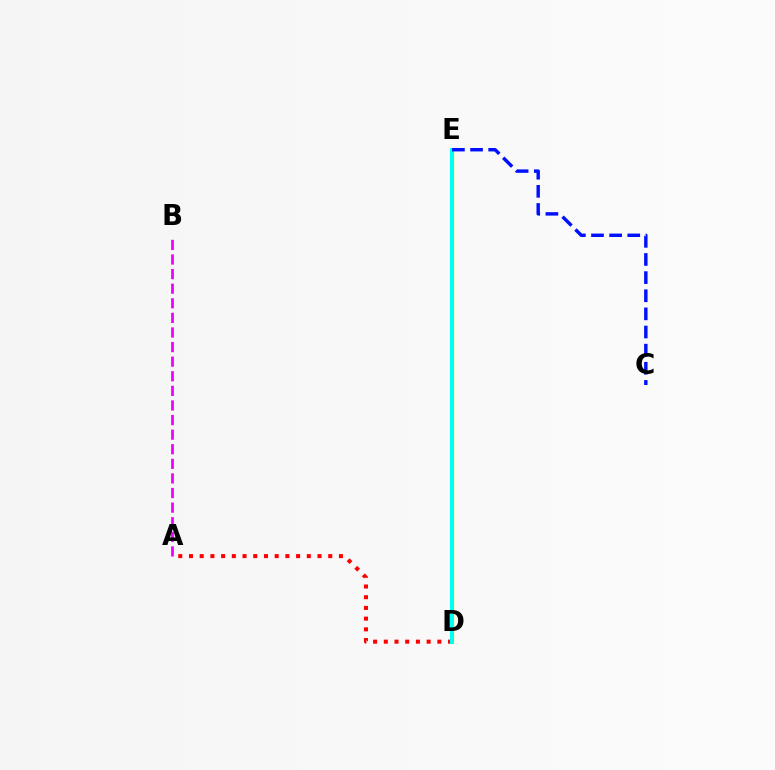{('D', 'E'): [{'color': '#08ff00', 'line_style': 'dotted', 'thickness': 1.88}, {'color': '#fcf500', 'line_style': 'solid', 'thickness': 2.44}, {'color': '#00fff6', 'line_style': 'solid', 'thickness': 2.88}], ('A', 'B'): [{'color': '#ee00ff', 'line_style': 'dashed', 'thickness': 1.98}], ('A', 'D'): [{'color': '#ff0000', 'line_style': 'dotted', 'thickness': 2.91}], ('C', 'E'): [{'color': '#0010ff', 'line_style': 'dashed', 'thickness': 2.46}]}